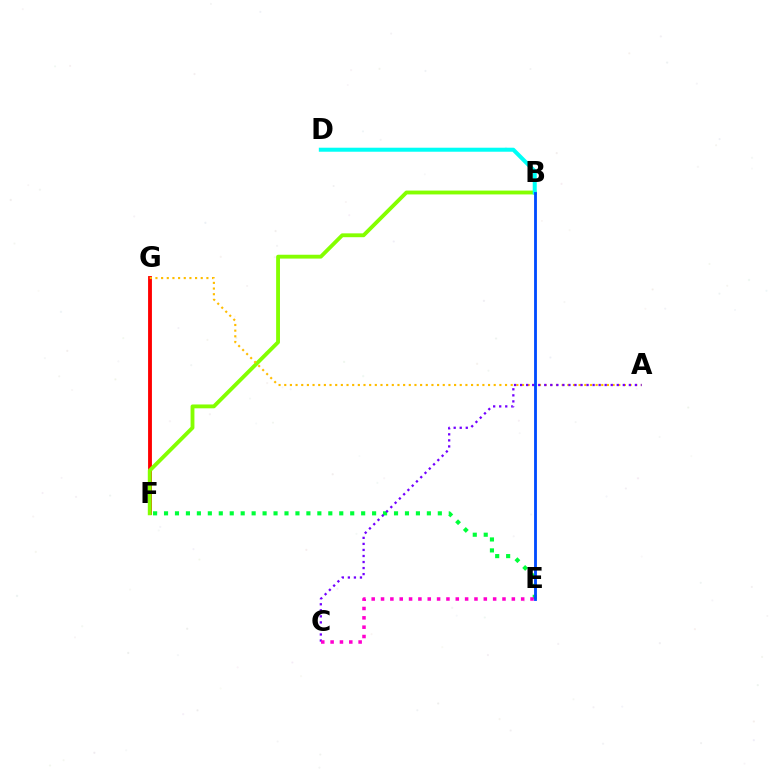{('F', 'G'): [{'color': '#ff0000', 'line_style': 'solid', 'thickness': 2.77}], ('B', 'F'): [{'color': '#84ff00', 'line_style': 'solid', 'thickness': 2.77}], ('E', 'F'): [{'color': '#00ff39', 'line_style': 'dotted', 'thickness': 2.98}], ('A', 'G'): [{'color': '#ffbd00', 'line_style': 'dotted', 'thickness': 1.54}], ('B', 'D'): [{'color': '#00fff6', 'line_style': 'solid', 'thickness': 2.89}], ('A', 'C'): [{'color': '#7200ff', 'line_style': 'dotted', 'thickness': 1.64}], ('B', 'E'): [{'color': '#004bff', 'line_style': 'solid', 'thickness': 2.04}], ('C', 'E'): [{'color': '#ff00cf', 'line_style': 'dotted', 'thickness': 2.54}]}